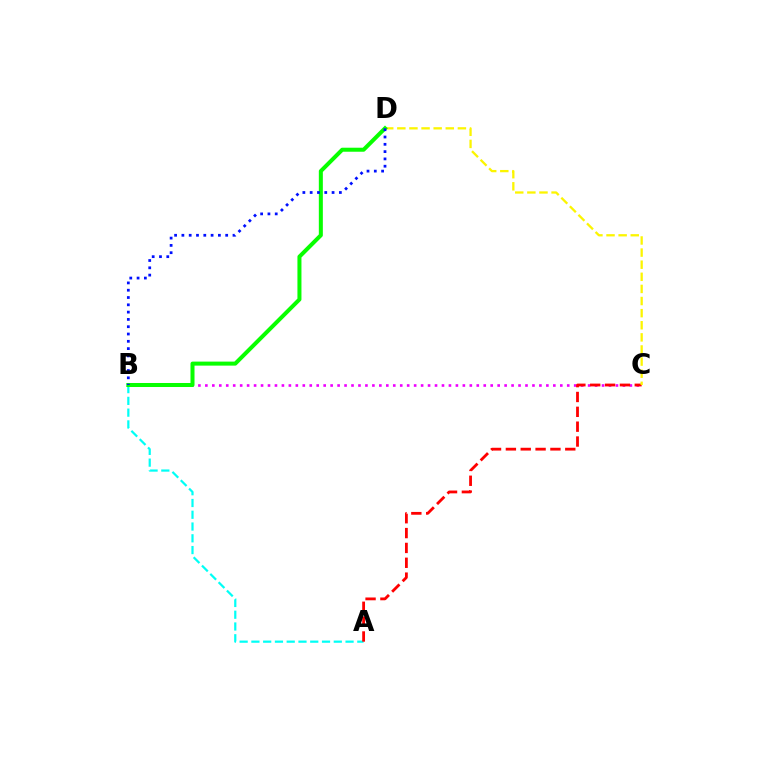{('A', 'B'): [{'color': '#00fff6', 'line_style': 'dashed', 'thickness': 1.6}], ('B', 'C'): [{'color': '#ee00ff', 'line_style': 'dotted', 'thickness': 1.89}], ('A', 'C'): [{'color': '#ff0000', 'line_style': 'dashed', 'thickness': 2.02}], ('C', 'D'): [{'color': '#fcf500', 'line_style': 'dashed', 'thickness': 1.65}], ('B', 'D'): [{'color': '#08ff00', 'line_style': 'solid', 'thickness': 2.89}, {'color': '#0010ff', 'line_style': 'dotted', 'thickness': 1.98}]}